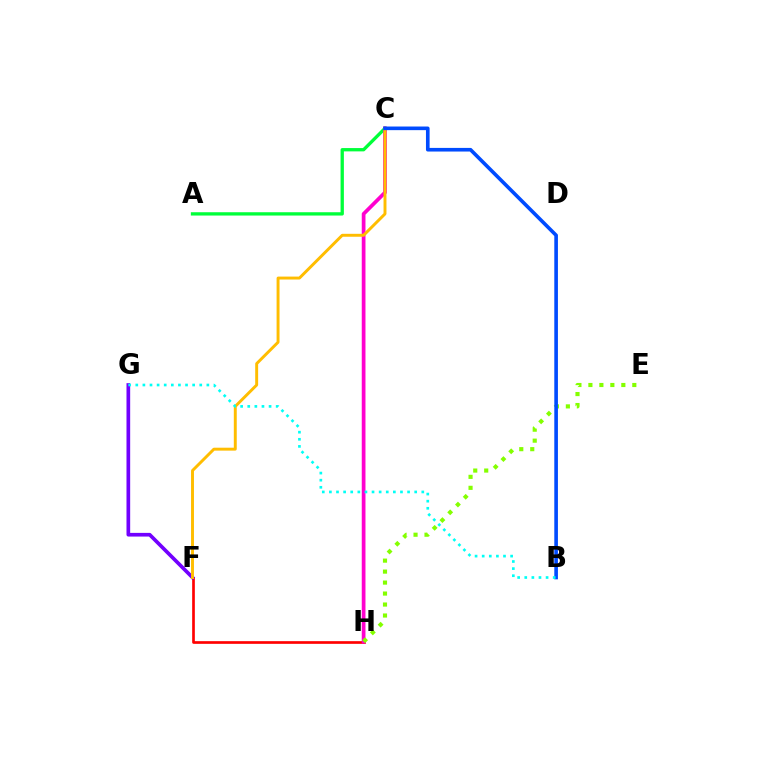{('F', 'H'): [{'color': '#ff0000', 'line_style': 'solid', 'thickness': 1.93}], ('A', 'C'): [{'color': '#00ff39', 'line_style': 'solid', 'thickness': 2.39}], ('F', 'G'): [{'color': '#7200ff', 'line_style': 'solid', 'thickness': 2.65}], ('C', 'H'): [{'color': '#ff00cf', 'line_style': 'solid', 'thickness': 2.68}], ('E', 'H'): [{'color': '#84ff00', 'line_style': 'dotted', 'thickness': 2.98}], ('C', 'F'): [{'color': '#ffbd00', 'line_style': 'solid', 'thickness': 2.11}], ('B', 'C'): [{'color': '#004bff', 'line_style': 'solid', 'thickness': 2.61}], ('B', 'G'): [{'color': '#00fff6', 'line_style': 'dotted', 'thickness': 1.93}]}